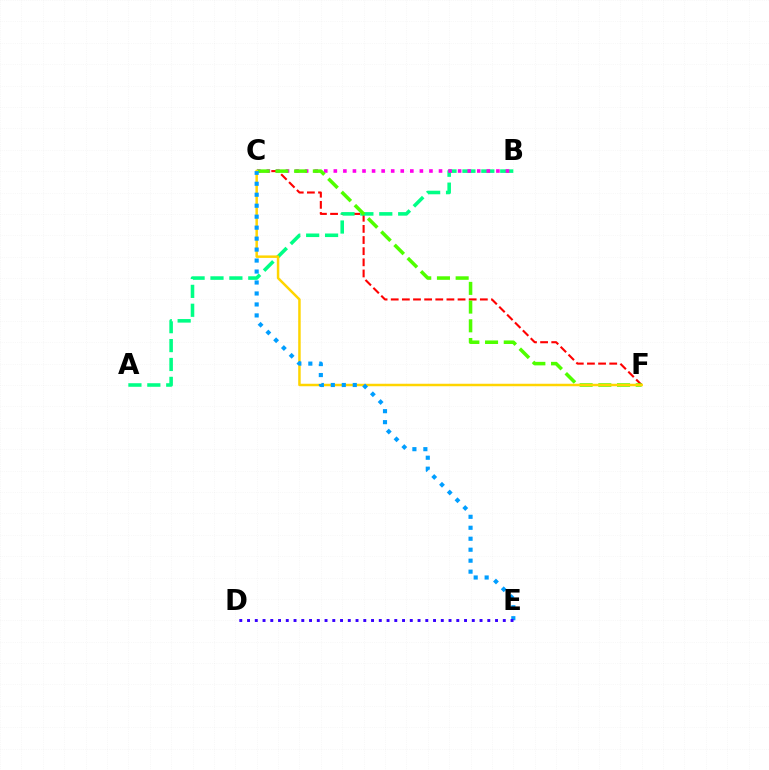{('C', 'F'): [{'color': '#ff0000', 'line_style': 'dashed', 'thickness': 1.51}, {'color': '#4fff00', 'line_style': 'dashed', 'thickness': 2.54}, {'color': '#ffd500', 'line_style': 'solid', 'thickness': 1.79}], ('A', 'B'): [{'color': '#00ff86', 'line_style': 'dashed', 'thickness': 2.57}], ('B', 'C'): [{'color': '#ff00ed', 'line_style': 'dotted', 'thickness': 2.6}], ('C', 'E'): [{'color': '#009eff', 'line_style': 'dotted', 'thickness': 2.98}], ('D', 'E'): [{'color': '#3700ff', 'line_style': 'dotted', 'thickness': 2.11}]}